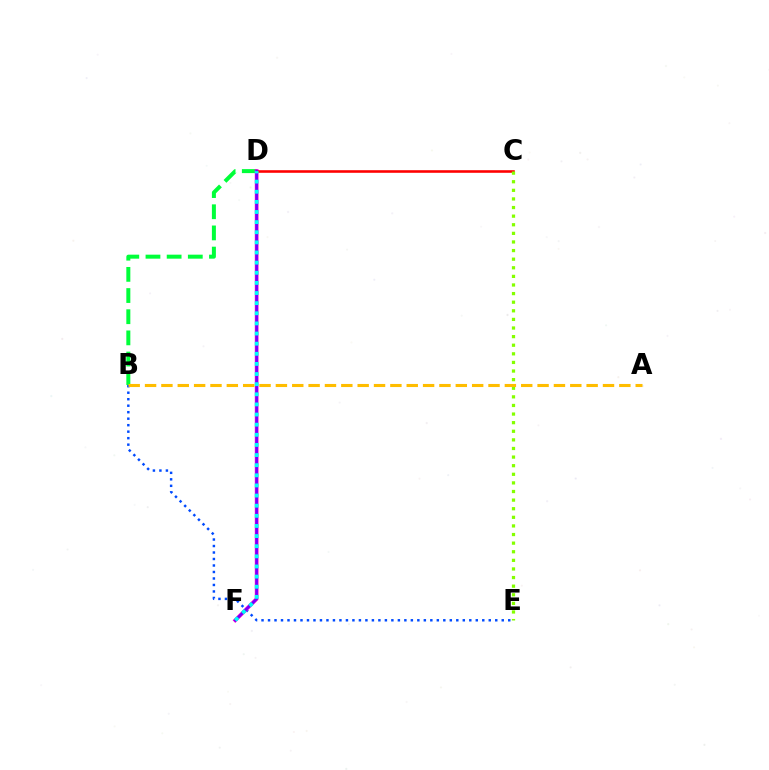{('B', 'E'): [{'color': '#004bff', 'line_style': 'dotted', 'thickness': 1.76}], ('B', 'D'): [{'color': '#00ff39', 'line_style': 'dashed', 'thickness': 2.88}], ('D', 'F'): [{'color': '#ff00cf', 'line_style': 'solid', 'thickness': 2.68}, {'color': '#7200ff', 'line_style': 'solid', 'thickness': 1.86}, {'color': '#00fff6', 'line_style': 'dotted', 'thickness': 2.75}], ('C', 'D'): [{'color': '#ff0000', 'line_style': 'solid', 'thickness': 1.86}], ('C', 'E'): [{'color': '#84ff00', 'line_style': 'dotted', 'thickness': 2.34}], ('A', 'B'): [{'color': '#ffbd00', 'line_style': 'dashed', 'thickness': 2.22}]}